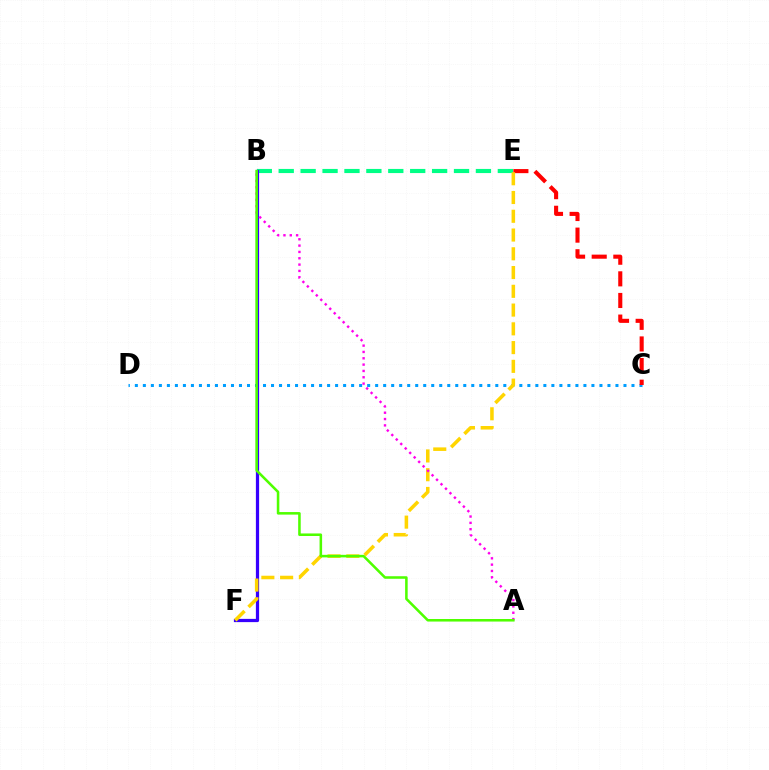{('C', 'D'): [{'color': '#009eff', 'line_style': 'dotted', 'thickness': 2.18}], ('B', 'E'): [{'color': '#00ff86', 'line_style': 'dashed', 'thickness': 2.98}], ('B', 'F'): [{'color': '#3700ff', 'line_style': 'solid', 'thickness': 2.33}], ('C', 'E'): [{'color': '#ff0000', 'line_style': 'dashed', 'thickness': 2.94}], ('E', 'F'): [{'color': '#ffd500', 'line_style': 'dashed', 'thickness': 2.55}], ('A', 'B'): [{'color': '#ff00ed', 'line_style': 'dotted', 'thickness': 1.72}, {'color': '#4fff00', 'line_style': 'solid', 'thickness': 1.84}]}